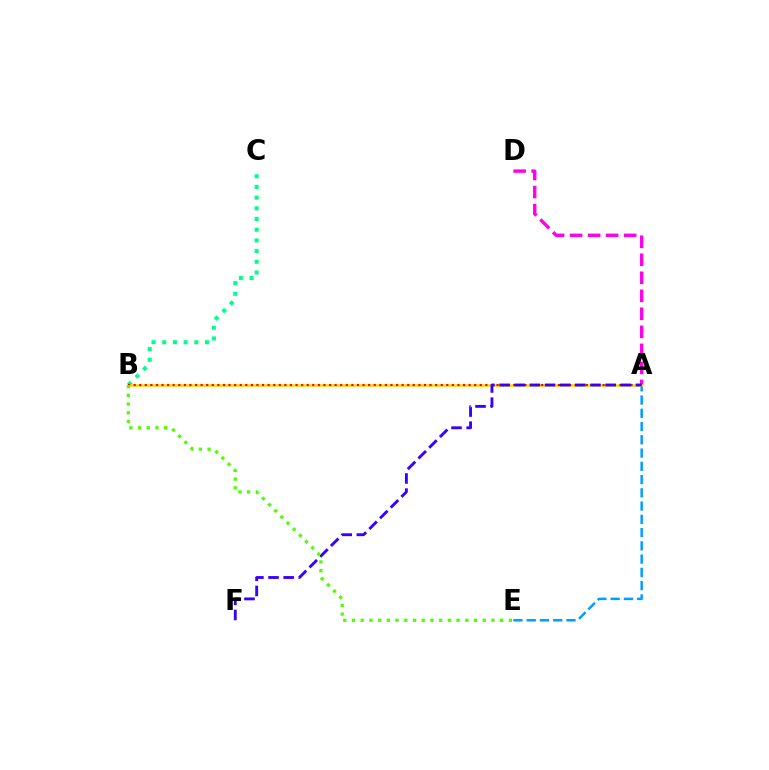{('A', 'E'): [{'color': '#009eff', 'line_style': 'dashed', 'thickness': 1.8}], ('B', 'C'): [{'color': '#00ff86', 'line_style': 'dotted', 'thickness': 2.9}], ('A', 'D'): [{'color': '#ff00ed', 'line_style': 'dashed', 'thickness': 2.45}], ('A', 'B'): [{'color': '#ffd500', 'line_style': 'solid', 'thickness': 1.8}, {'color': '#ff0000', 'line_style': 'dotted', 'thickness': 1.52}], ('A', 'F'): [{'color': '#3700ff', 'line_style': 'dashed', 'thickness': 2.06}], ('B', 'E'): [{'color': '#4fff00', 'line_style': 'dotted', 'thickness': 2.37}]}